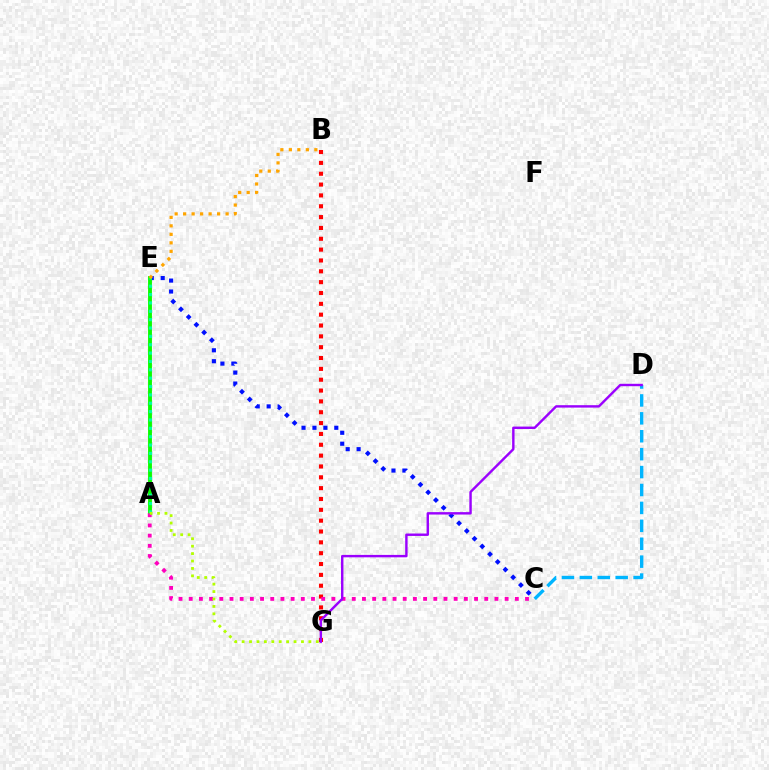{('C', 'E'): [{'color': '#0010ff', 'line_style': 'dotted', 'thickness': 2.97}], ('B', 'G'): [{'color': '#ff0000', 'line_style': 'dotted', 'thickness': 2.95}], ('A', 'E'): [{'color': '#08ff00', 'line_style': 'solid', 'thickness': 2.79}, {'color': '#00ff9d', 'line_style': 'dotted', 'thickness': 2.27}], ('C', 'D'): [{'color': '#00b5ff', 'line_style': 'dashed', 'thickness': 2.43}], ('A', 'C'): [{'color': '#ff00bd', 'line_style': 'dotted', 'thickness': 2.77}], ('A', 'G'): [{'color': '#b3ff00', 'line_style': 'dotted', 'thickness': 2.02}], ('B', 'E'): [{'color': '#ffa500', 'line_style': 'dotted', 'thickness': 2.31}], ('D', 'G'): [{'color': '#9b00ff', 'line_style': 'solid', 'thickness': 1.74}]}